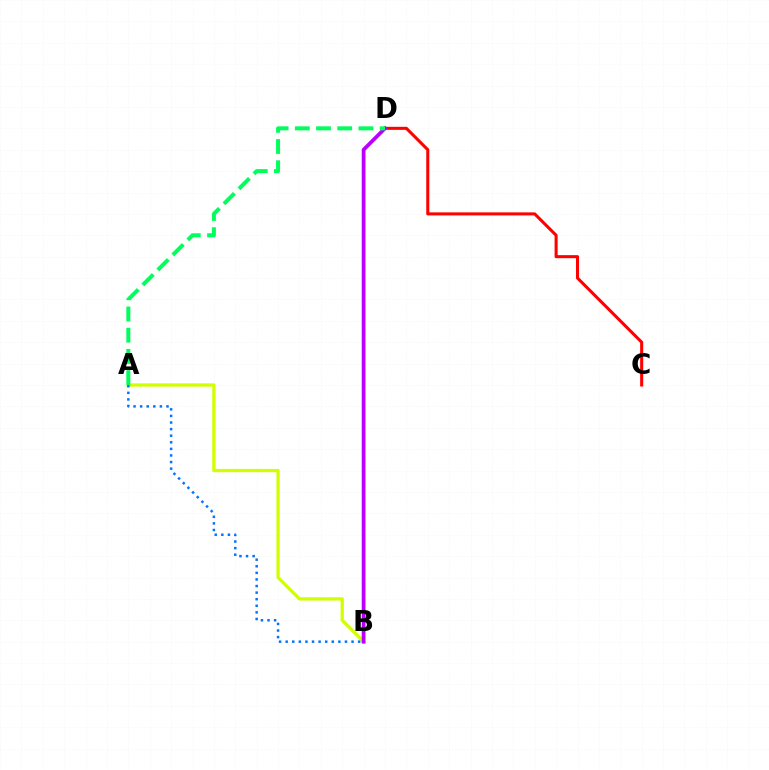{('A', 'B'): [{'color': '#d1ff00', 'line_style': 'solid', 'thickness': 2.36}, {'color': '#0074ff', 'line_style': 'dotted', 'thickness': 1.79}], ('C', 'D'): [{'color': '#ff0000', 'line_style': 'solid', 'thickness': 2.2}], ('B', 'D'): [{'color': '#b900ff', 'line_style': 'solid', 'thickness': 2.71}], ('A', 'D'): [{'color': '#00ff5c', 'line_style': 'dashed', 'thickness': 2.88}]}